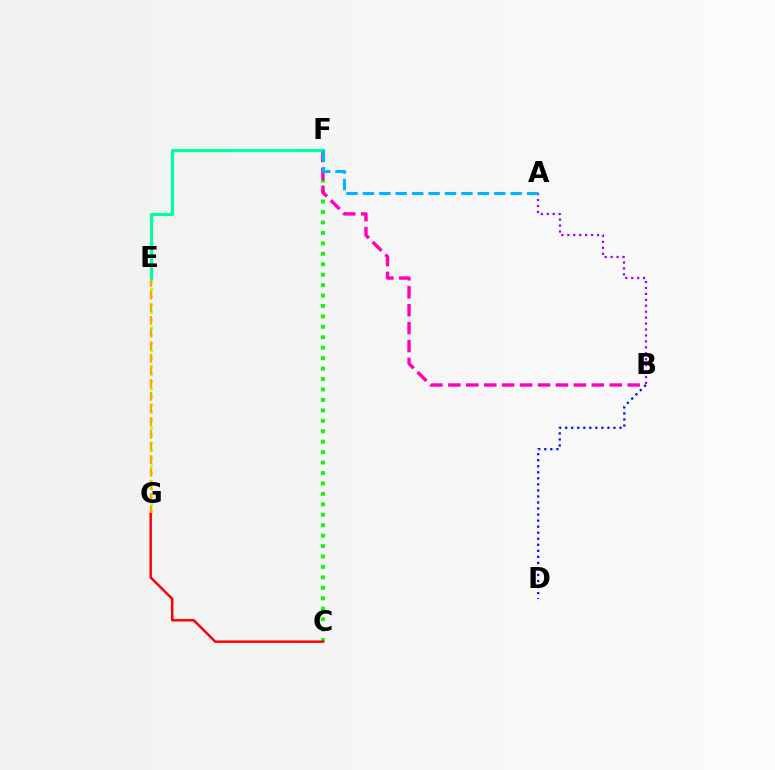{('C', 'F'): [{'color': '#08ff00', 'line_style': 'dotted', 'thickness': 2.84}], ('E', 'G'): [{'color': '#b3ff00', 'line_style': 'dotted', 'thickness': 2.09}, {'color': '#ffa500', 'line_style': 'dashed', 'thickness': 1.72}], ('B', 'F'): [{'color': '#ff00bd', 'line_style': 'dashed', 'thickness': 2.44}], ('C', 'G'): [{'color': '#ff0000', 'line_style': 'solid', 'thickness': 1.78}], ('A', 'B'): [{'color': '#9b00ff', 'line_style': 'dotted', 'thickness': 1.61}], ('B', 'D'): [{'color': '#0010ff', 'line_style': 'dotted', 'thickness': 1.64}], ('E', 'F'): [{'color': '#00ff9d', 'line_style': 'solid', 'thickness': 2.28}], ('A', 'F'): [{'color': '#00b5ff', 'line_style': 'dashed', 'thickness': 2.23}]}